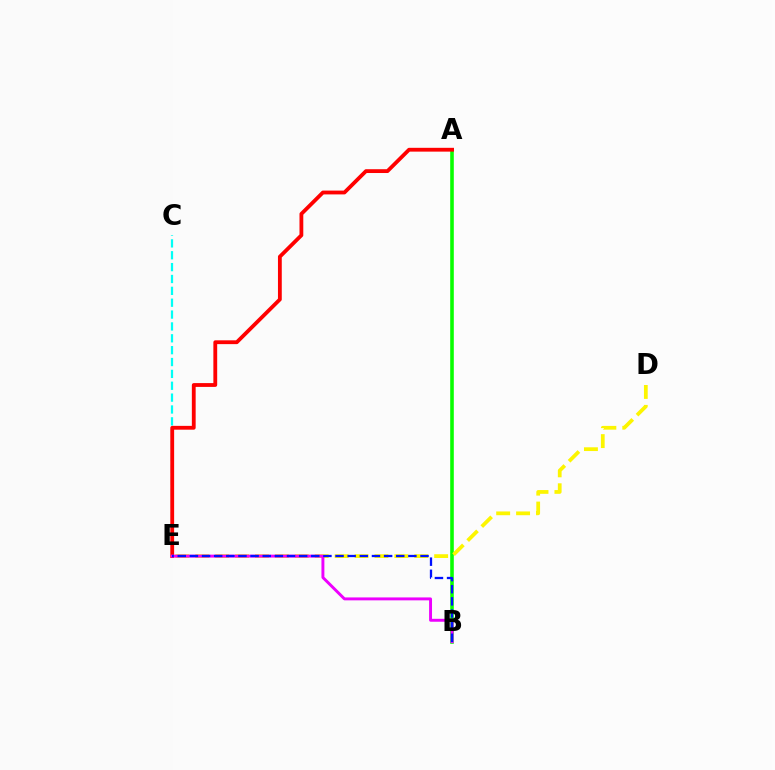{('A', 'B'): [{'color': '#08ff00', 'line_style': 'solid', 'thickness': 2.59}], ('D', 'E'): [{'color': '#fcf500', 'line_style': 'dashed', 'thickness': 2.7}], ('C', 'E'): [{'color': '#00fff6', 'line_style': 'dashed', 'thickness': 1.61}], ('A', 'E'): [{'color': '#ff0000', 'line_style': 'solid', 'thickness': 2.74}], ('B', 'E'): [{'color': '#ee00ff', 'line_style': 'solid', 'thickness': 2.11}, {'color': '#0010ff', 'line_style': 'dashed', 'thickness': 1.65}]}